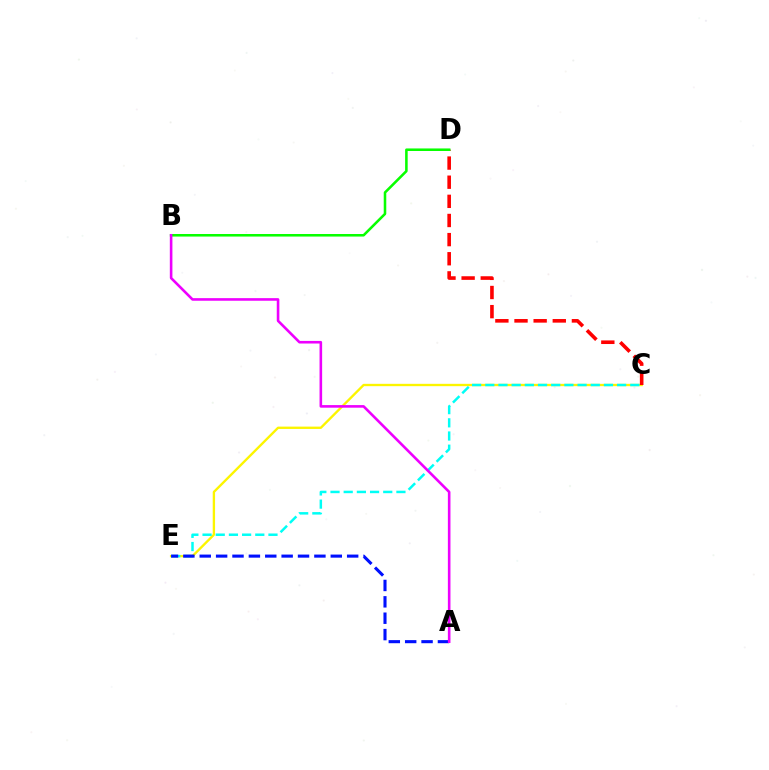{('C', 'E'): [{'color': '#fcf500', 'line_style': 'solid', 'thickness': 1.69}, {'color': '#00fff6', 'line_style': 'dashed', 'thickness': 1.79}], ('C', 'D'): [{'color': '#ff0000', 'line_style': 'dashed', 'thickness': 2.6}], ('B', 'D'): [{'color': '#08ff00', 'line_style': 'solid', 'thickness': 1.84}], ('A', 'E'): [{'color': '#0010ff', 'line_style': 'dashed', 'thickness': 2.23}], ('A', 'B'): [{'color': '#ee00ff', 'line_style': 'solid', 'thickness': 1.87}]}